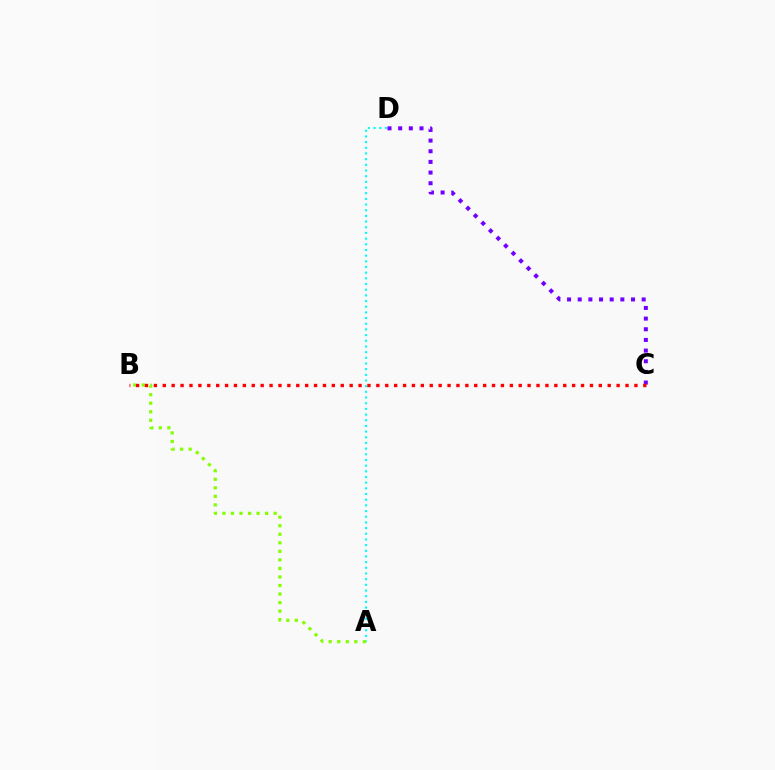{('A', 'D'): [{'color': '#00fff6', 'line_style': 'dotted', 'thickness': 1.54}], ('A', 'B'): [{'color': '#84ff00', 'line_style': 'dotted', 'thickness': 2.32}], ('C', 'D'): [{'color': '#7200ff', 'line_style': 'dotted', 'thickness': 2.9}], ('B', 'C'): [{'color': '#ff0000', 'line_style': 'dotted', 'thickness': 2.42}]}